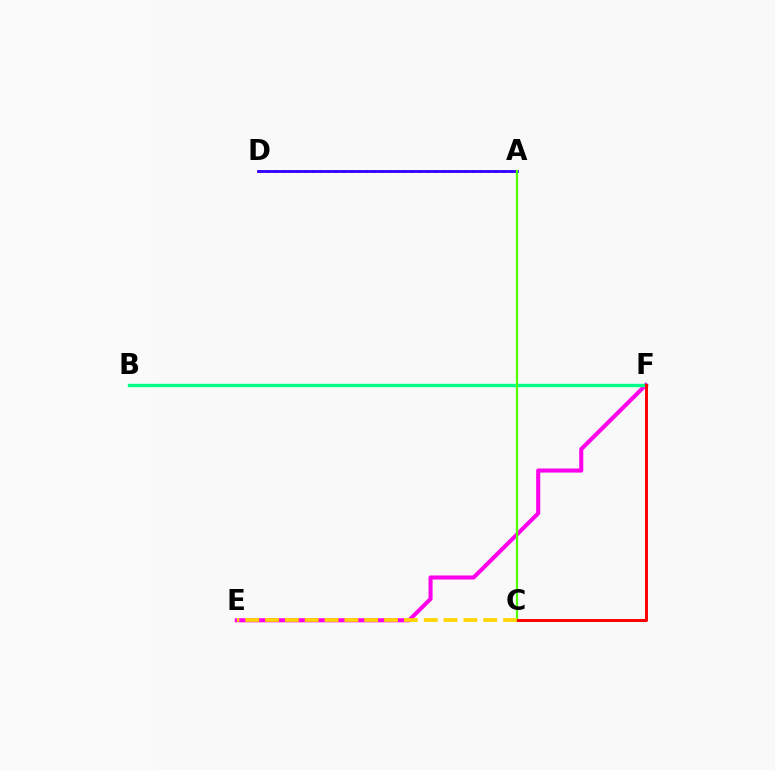{('E', 'F'): [{'color': '#ff00ed', 'line_style': 'solid', 'thickness': 2.93}], ('A', 'D'): [{'color': '#009eff', 'line_style': 'dotted', 'thickness': 2.07}, {'color': '#3700ff', 'line_style': 'solid', 'thickness': 2.05}], ('B', 'F'): [{'color': '#00ff86', 'line_style': 'solid', 'thickness': 2.43}], ('A', 'C'): [{'color': '#4fff00', 'line_style': 'solid', 'thickness': 1.6}], ('C', 'F'): [{'color': '#ff0000', 'line_style': 'solid', 'thickness': 2.12}], ('C', 'E'): [{'color': '#ffd500', 'line_style': 'dashed', 'thickness': 2.7}]}